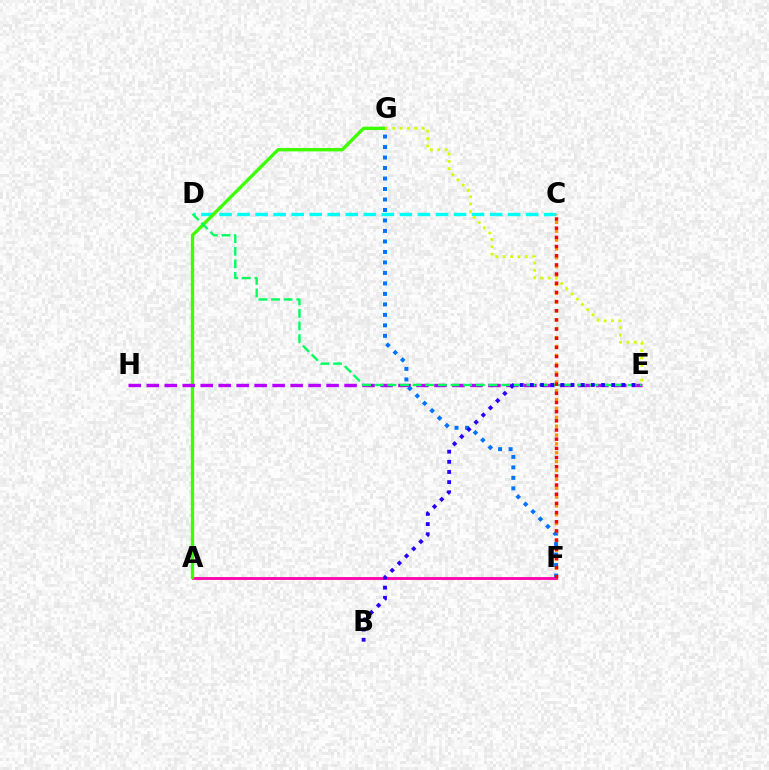{('C', 'D'): [{'color': '#00fff6', 'line_style': 'dashed', 'thickness': 2.45}], ('A', 'F'): [{'color': '#ff00ac', 'line_style': 'solid', 'thickness': 2.03}], ('C', 'F'): [{'color': '#ff9400', 'line_style': 'dotted', 'thickness': 2.41}, {'color': '#ff0000', 'line_style': 'dotted', 'thickness': 2.49}], ('A', 'G'): [{'color': '#3dff00', 'line_style': 'solid', 'thickness': 2.39}], ('E', 'H'): [{'color': '#b900ff', 'line_style': 'dashed', 'thickness': 2.44}], ('F', 'G'): [{'color': '#0074ff', 'line_style': 'dotted', 'thickness': 2.85}], ('D', 'E'): [{'color': '#00ff5c', 'line_style': 'dashed', 'thickness': 1.72}], ('B', 'E'): [{'color': '#2500ff', 'line_style': 'dotted', 'thickness': 2.76}], ('E', 'G'): [{'color': '#d1ff00', 'line_style': 'dotted', 'thickness': 2.0}]}